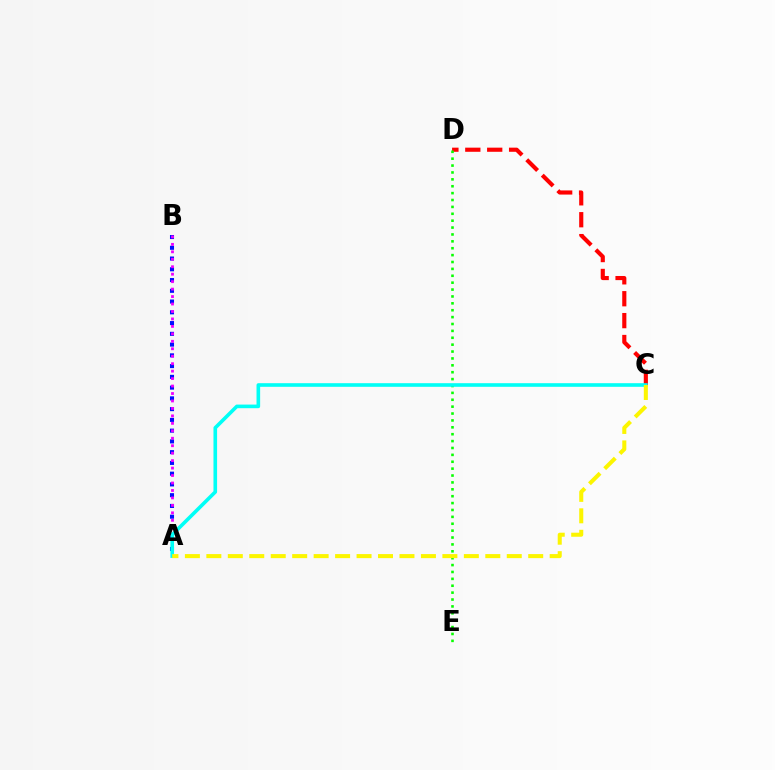{('C', 'D'): [{'color': '#ff0000', 'line_style': 'dashed', 'thickness': 2.97}], ('D', 'E'): [{'color': '#08ff00', 'line_style': 'dotted', 'thickness': 1.87}], ('A', 'B'): [{'color': '#0010ff', 'line_style': 'dotted', 'thickness': 2.92}, {'color': '#ee00ff', 'line_style': 'dotted', 'thickness': 2.03}], ('A', 'C'): [{'color': '#00fff6', 'line_style': 'solid', 'thickness': 2.61}, {'color': '#fcf500', 'line_style': 'dashed', 'thickness': 2.91}]}